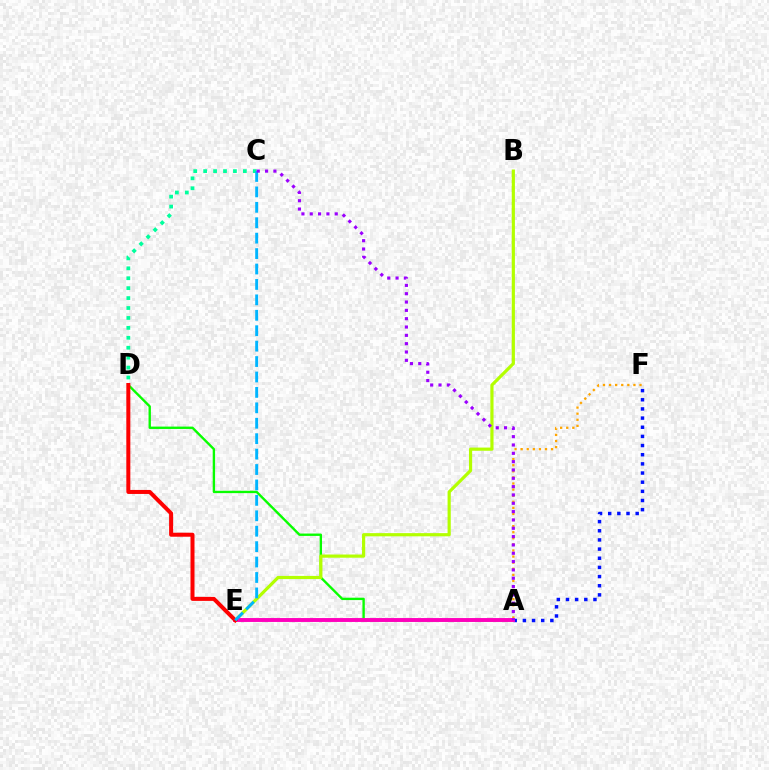{('A', 'F'): [{'color': '#0010ff', 'line_style': 'dotted', 'thickness': 2.49}, {'color': '#ffa500', 'line_style': 'dotted', 'thickness': 1.65}], ('C', 'D'): [{'color': '#00ff9d', 'line_style': 'dotted', 'thickness': 2.7}], ('A', 'D'): [{'color': '#08ff00', 'line_style': 'solid', 'thickness': 1.71}], ('B', 'E'): [{'color': '#b3ff00', 'line_style': 'solid', 'thickness': 2.29}], ('A', 'E'): [{'color': '#ff00bd', 'line_style': 'solid', 'thickness': 2.81}], ('D', 'E'): [{'color': '#ff0000', 'line_style': 'solid', 'thickness': 2.89}], ('C', 'E'): [{'color': '#00b5ff', 'line_style': 'dashed', 'thickness': 2.1}], ('A', 'C'): [{'color': '#9b00ff', 'line_style': 'dotted', 'thickness': 2.26}]}